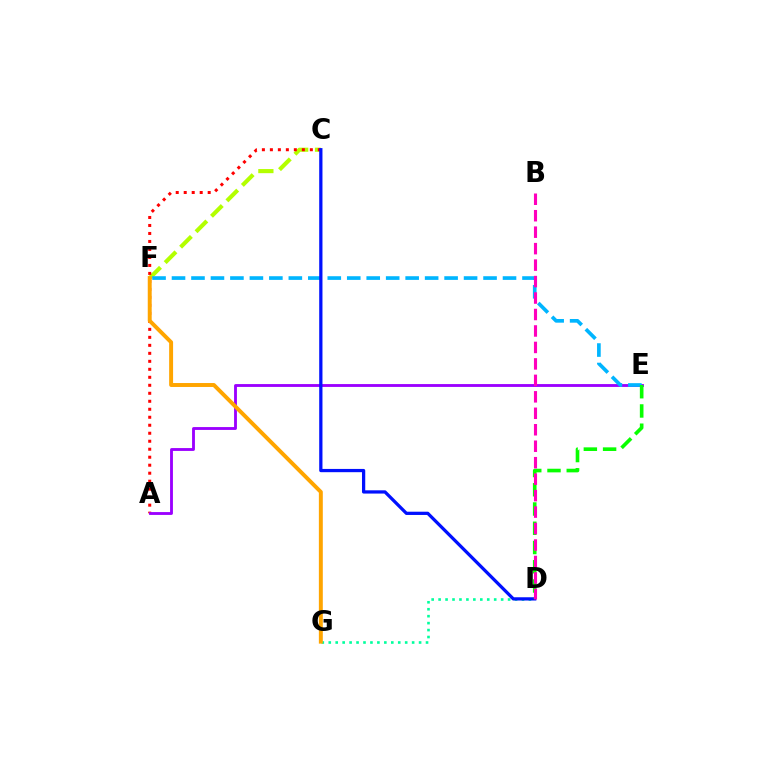{('C', 'F'): [{'color': '#b3ff00', 'line_style': 'dashed', 'thickness': 2.97}], ('A', 'C'): [{'color': '#ff0000', 'line_style': 'dotted', 'thickness': 2.17}], ('D', 'G'): [{'color': '#00ff9d', 'line_style': 'dotted', 'thickness': 1.89}], ('A', 'E'): [{'color': '#9b00ff', 'line_style': 'solid', 'thickness': 2.05}], ('E', 'F'): [{'color': '#00b5ff', 'line_style': 'dashed', 'thickness': 2.65}], ('F', 'G'): [{'color': '#ffa500', 'line_style': 'solid', 'thickness': 2.84}], ('C', 'D'): [{'color': '#0010ff', 'line_style': 'solid', 'thickness': 2.34}], ('D', 'E'): [{'color': '#08ff00', 'line_style': 'dashed', 'thickness': 2.61}], ('B', 'D'): [{'color': '#ff00bd', 'line_style': 'dashed', 'thickness': 2.24}]}